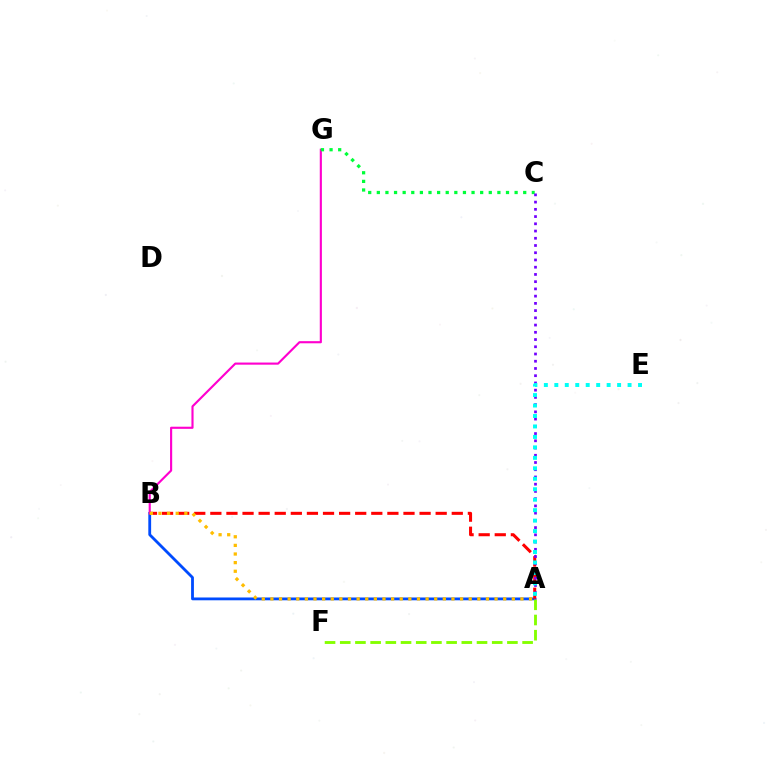{('A', 'B'): [{'color': '#004bff', 'line_style': 'solid', 'thickness': 2.02}, {'color': '#ff0000', 'line_style': 'dashed', 'thickness': 2.19}, {'color': '#ffbd00', 'line_style': 'dotted', 'thickness': 2.34}], ('B', 'G'): [{'color': '#ff00cf', 'line_style': 'solid', 'thickness': 1.54}], ('C', 'G'): [{'color': '#00ff39', 'line_style': 'dotted', 'thickness': 2.34}], ('A', 'C'): [{'color': '#7200ff', 'line_style': 'dotted', 'thickness': 1.97}], ('A', 'F'): [{'color': '#84ff00', 'line_style': 'dashed', 'thickness': 2.06}], ('A', 'E'): [{'color': '#00fff6', 'line_style': 'dotted', 'thickness': 2.84}]}